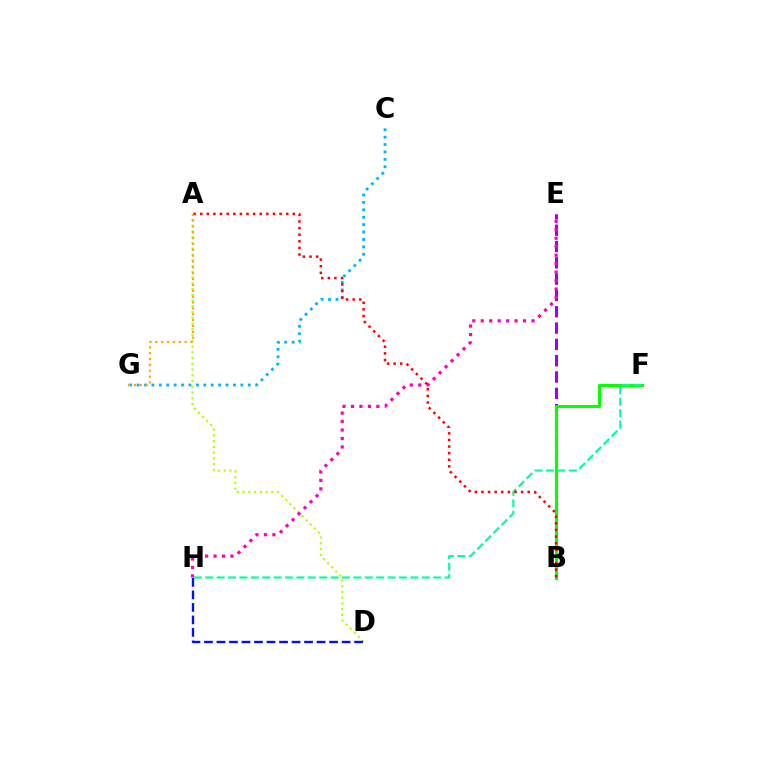{('B', 'E'): [{'color': '#9b00ff', 'line_style': 'dashed', 'thickness': 2.22}], ('A', 'D'): [{'color': '#b3ff00', 'line_style': 'dotted', 'thickness': 1.56}], ('B', 'F'): [{'color': '#08ff00', 'line_style': 'solid', 'thickness': 2.24}], ('F', 'H'): [{'color': '#00ff9d', 'line_style': 'dashed', 'thickness': 1.55}], ('D', 'H'): [{'color': '#0010ff', 'line_style': 'dashed', 'thickness': 1.7}], ('E', 'H'): [{'color': '#ff00bd', 'line_style': 'dotted', 'thickness': 2.3}], ('C', 'G'): [{'color': '#00b5ff', 'line_style': 'dotted', 'thickness': 2.01}], ('A', 'B'): [{'color': '#ff0000', 'line_style': 'dotted', 'thickness': 1.8}], ('A', 'G'): [{'color': '#ffa500', 'line_style': 'dotted', 'thickness': 1.59}]}